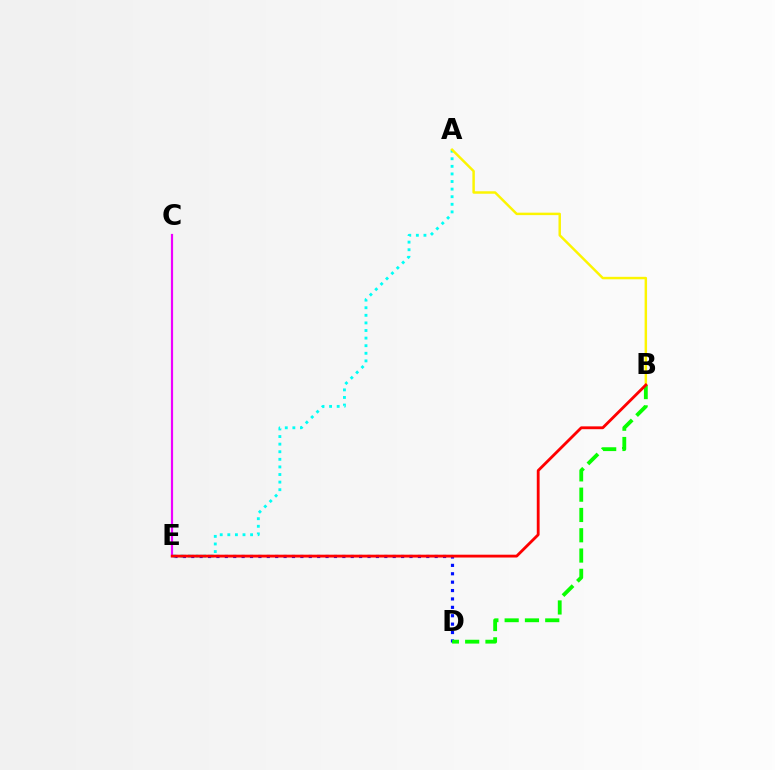{('D', 'E'): [{'color': '#0010ff', 'line_style': 'dotted', 'thickness': 2.28}], ('A', 'E'): [{'color': '#00fff6', 'line_style': 'dotted', 'thickness': 2.06}], ('A', 'B'): [{'color': '#fcf500', 'line_style': 'solid', 'thickness': 1.77}], ('B', 'D'): [{'color': '#08ff00', 'line_style': 'dashed', 'thickness': 2.76}], ('C', 'E'): [{'color': '#ee00ff', 'line_style': 'solid', 'thickness': 1.58}], ('B', 'E'): [{'color': '#ff0000', 'line_style': 'solid', 'thickness': 2.03}]}